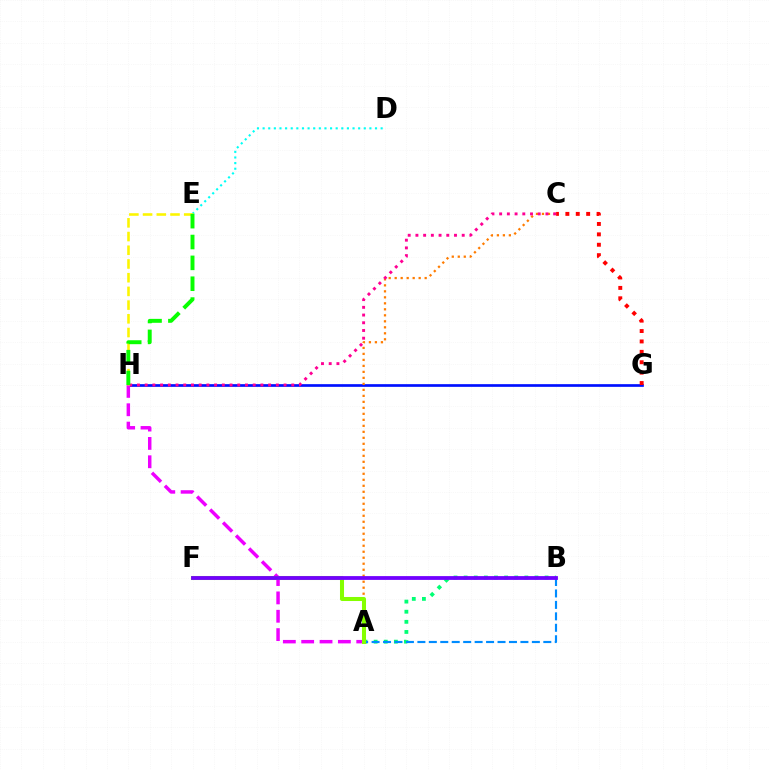{('G', 'H'): [{'color': '#0010ff', 'line_style': 'solid', 'thickness': 1.93}], ('A', 'C'): [{'color': '#ff7c00', 'line_style': 'dotted', 'thickness': 1.63}], ('A', 'B'): [{'color': '#00ff74', 'line_style': 'dotted', 'thickness': 2.75}, {'color': '#008cff', 'line_style': 'dashed', 'thickness': 1.56}], ('D', 'E'): [{'color': '#00fff6', 'line_style': 'dotted', 'thickness': 1.53}], ('C', 'G'): [{'color': '#ff0000', 'line_style': 'dotted', 'thickness': 2.83}], ('C', 'H'): [{'color': '#ff0094', 'line_style': 'dotted', 'thickness': 2.1}], ('A', 'H'): [{'color': '#ee00ff', 'line_style': 'dashed', 'thickness': 2.49}], ('A', 'F'): [{'color': '#84ff00', 'line_style': 'solid', 'thickness': 2.91}], ('E', 'H'): [{'color': '#fcf500', 'line_style': 'dashed', 'thickness': 1.86}, {'color': '#08ff00', 'line_style': 'dashed', 'thickness': 2.83}], ('B', 'F'): [{'color': '#7200ff', 'line_style': 'solid', 'thickness': 2.73}]}